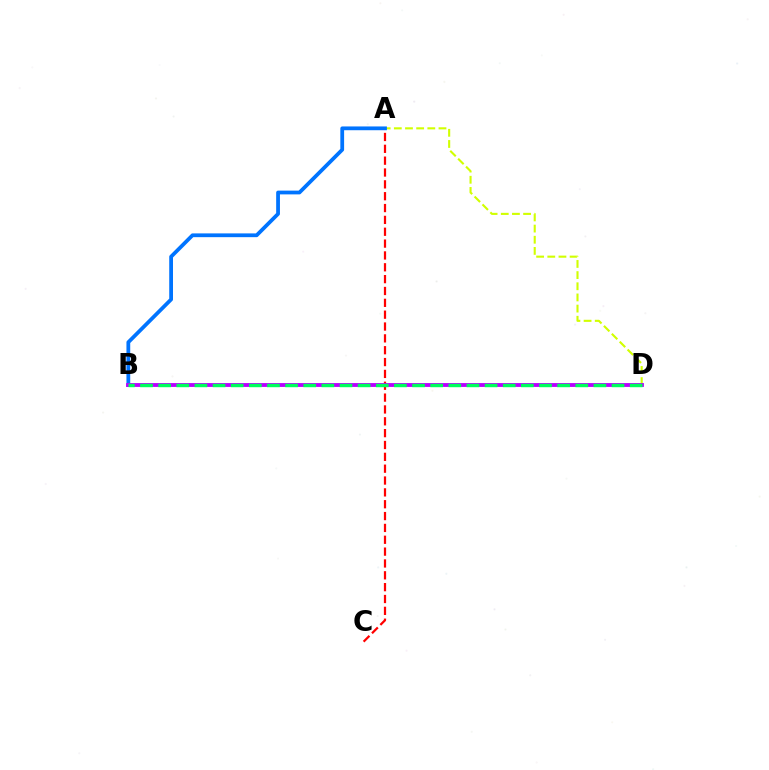{('A', 'C'): [{'color': '#ff0000', 'line_style': 'dashed', 'thickness': 1.61}], ('A', 'D'): [{'color': '#d1ff00', 'line_style': 'dashed', 'thickness': 1.52}], ('A', 'B'): [{'color': '#0074ff', 'line_style': 'solid', 'thickness': 2.72}], ('B', 'D'): [{'color': '#b900ff', 'line_style': 'solid', 'thickness': 2.77}, {'color': '#00ff5c', 'line_style': 'dashed', 'thickness': 2.46}]}